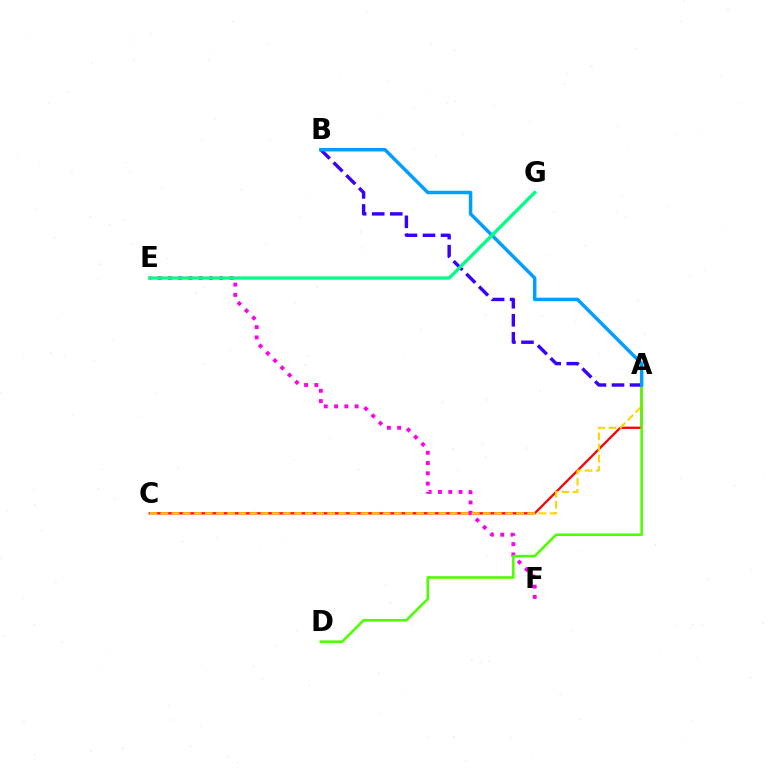{('A', 'C'): [{'color': '#ff0000', 'line_style': 'solid', 'thickness': 1.64}, {'color': '#ffd500', 'line_style': 'dashed', 'thickness': 1.51}], ('E', 'F'): [{'color': '#ff00ed', 'line_style': 'dotted', 'thickness': 2.79}], ('A', 'D'): [{'color': '#4fff00', 'line_style': 'solid', 'thickness': 1.88}], ('A', 'B'): [{'color': '#3700ff', 'line_style': 'dashed', 'thickness': 2.45}, {'color': '#009eff', 'line_style': 'solid', 'thickness': 2.5}], ('E', 'G'): [{'color': '#00ff86', 'line_style': 'solid', 'thickness': 2.39}]}